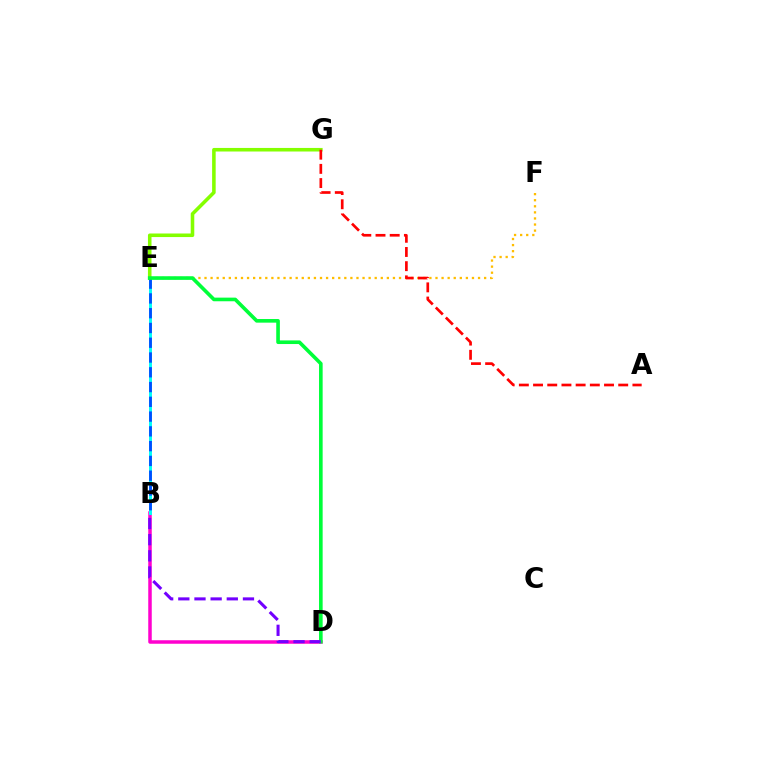{('B', 'D'): [{'color': '#ff00cf', 'line_style': 'solid', 'thickness': 2.52}, {'color': '#7200ff', 'line_style': 'dashed', 'thickness': 2.2}], ('B', 'E'): [{'color': '#00fff6', 'line_style': 'solid', 'thickness': 2.13}, {'color': '#004bff', 'line_style': 'dashed', 'thickness': 2.01}], ('E', 'G'): [{'color': '#84ff00', 'line_style': 'solid', 'thickness': 2.56}], ('E', 'F'): [{'color': '#ffbd00', 'line_style': 'dotted', 'thickness': 1.65}], ('D', 'E'): [{'color': '#00ff39', 'line_style': 'solid', 'thickness': 2.62}], ('A', 'G'): [{'color': '#ff0000', 'line_style': 'dashed', 'thickness': 1.93}]}